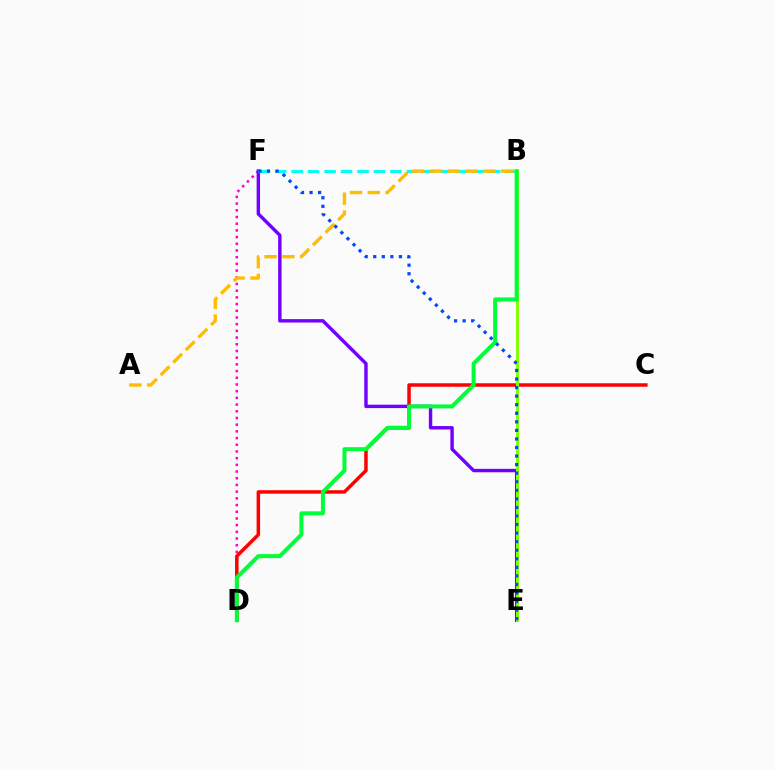{('D', 'F'): [{'color': '#ff00cf', 'line_style': 'dotted', 'thickness': 1.82}], ('E', 'F'): [{'color': '#7200ff', 'line_style': 'solid', 'thickness': 2.46}, {'color': '#004bff', 'line_style': 'dotted', 'thickness': 2.33}], ('B', 'F'): [{'color': '#00fff6', 'line_style': 'dashed', 'thickness': 2.24}], ('C', 'D'): [{'color': '#ff0000', 'line_style': 'solid', 'thickness': 2.51}], ('A', 'B'): [{'color': '#ffbd00', 'line_style': 'dashed', 'thickness': 2.41}], ('B', 'E'): [{'color': '#84ff00', 'line_style': 'solid', 'thickness': 2.12}], ('B', 'D'): [{'color': '#00ff39', 'line_style': 'solid', 'thickness': 2.89}]}